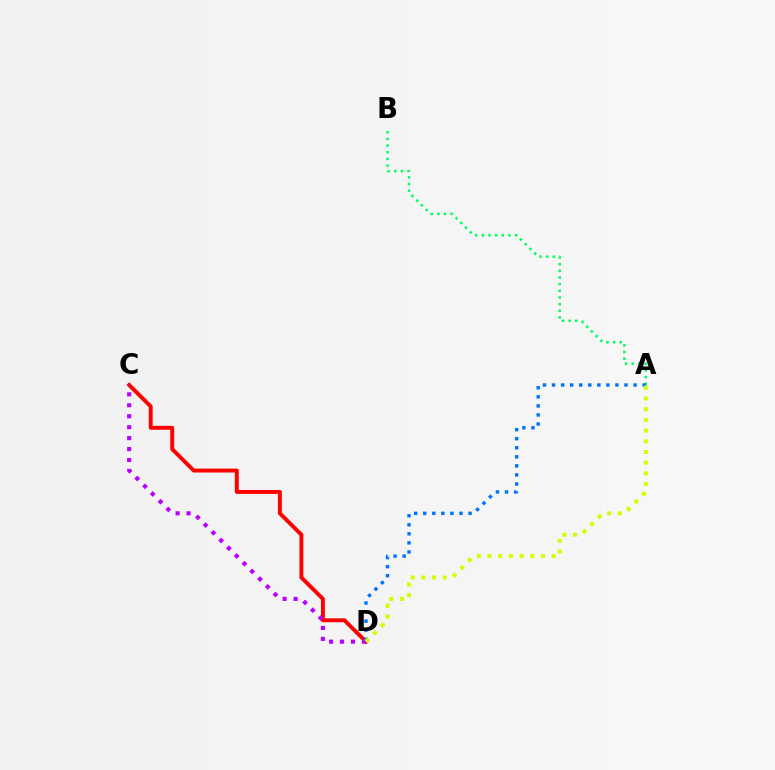{('A', 'B'): [{'color': '#00ff5c', 'line_style': 'dotted', 'thickness': 1.81}], ('C', 'D'): [{'color': '#ff0000', 'line_style': 'solid', 'thickness': 2.83}, {'color': '#b900ff', 'line_style': 'dotted', 'thickness': 2.97}], ('A', 'D'): [{'color': '#0074ff', 'line_style': 'dotted', 'thickness': 2.46}, {'color': '#d1ff00', 'line_style': 'dotted', 'thickness': 2.91}]}